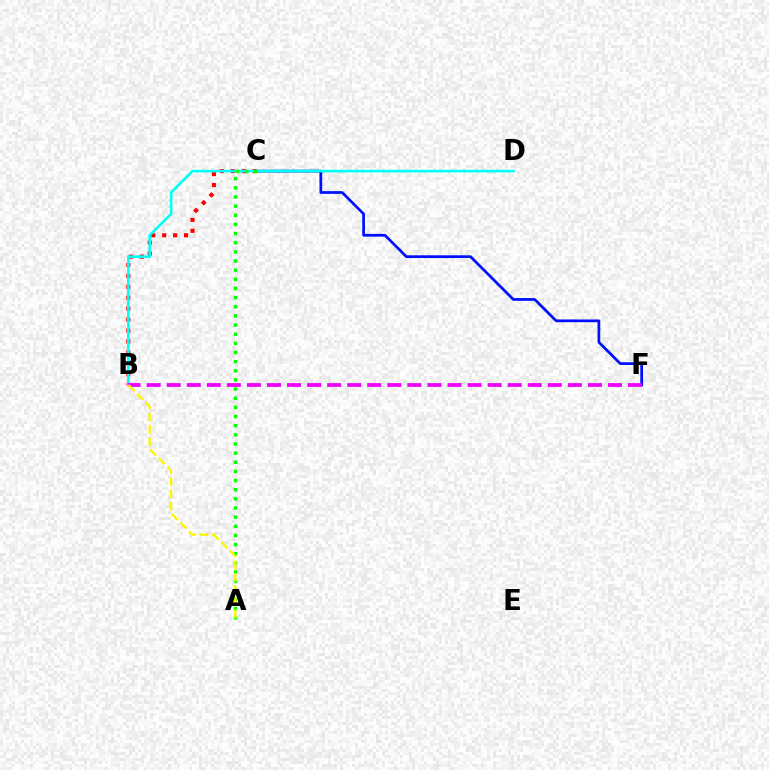{('B', 'C'): [{'color': '#ff0000', 'line_style': 'dotted', 'thickness': 2.97}], ('C', 'F'): [{'color': '#0010ff', 'line_style': 'solid', 'thickness': 1.97}], ('B', 'D'): [{'color': '#00fff6', 'line_style': 'solid', 'thickness': 1.9}], ('B', 'F'): [{'color': '#ee00ff', 'line_style': 'dashed', 'thickness': 2.72}], ('A', 'C'): [{'color': '#08ff00', 'line_style': 'dotted', 'thickness': 2.49}], ('A', 'B'): [{'color': '#fcf500', 'line_style': 'dashed', 'thickness': 1.66}]}